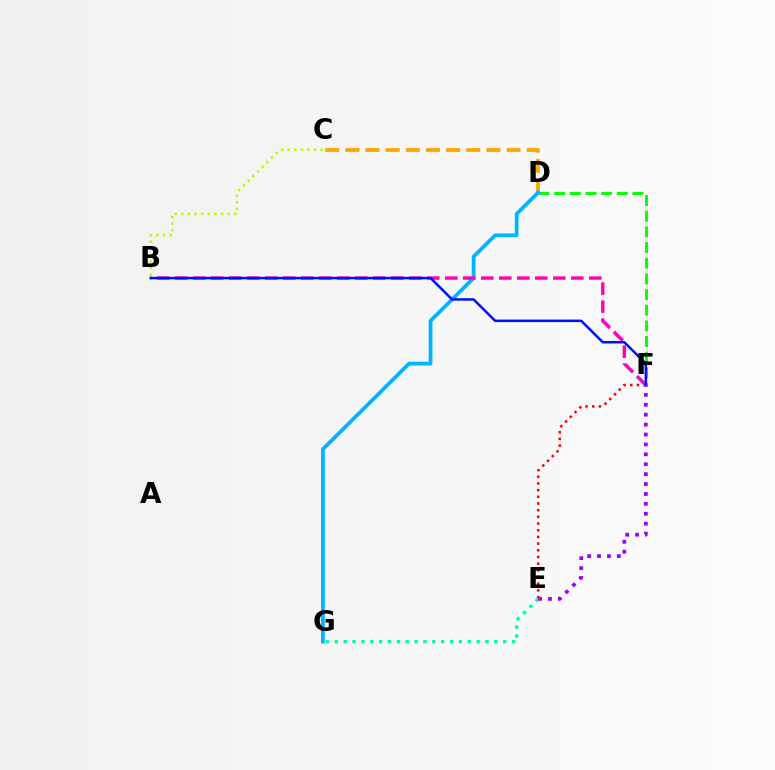{('E', 'F'): [{'color': '#ff0000', 'line_style': 'dotted', 'thickness': 1.82}, {'color': '#9b00ff', 'line_style': 'dotted', 'thickness': 2.69}], ('E', 'G'): [{'color': '#00ff9d', 'line_style': 'dotted', 'thickness': 2.41}], ('B', 'C'): [{'color': '#b3ff00', 'line_style': 'dotted', 'thickness': 1.79}], ('D', 'F'): [{'color': '#08ff00', 'line_style': 'dashed', 'thickness': 2.13}], ('C', 'D'): [{'color': '#ffa500', 'line_style': 'dashed', 'thickness': 2.74}], ('D', 'G'): [{'color': '#00b5ff', 'line_style': 'solid', 'thickness': 2.7}], ('B', 'F'): [{'color': '#ff00bd', 'line_style': 'dashed', 'thickness': 2.45}, {'color': '#0010ff', 'line_style': 'solid', 'thickness': 1.81}]}